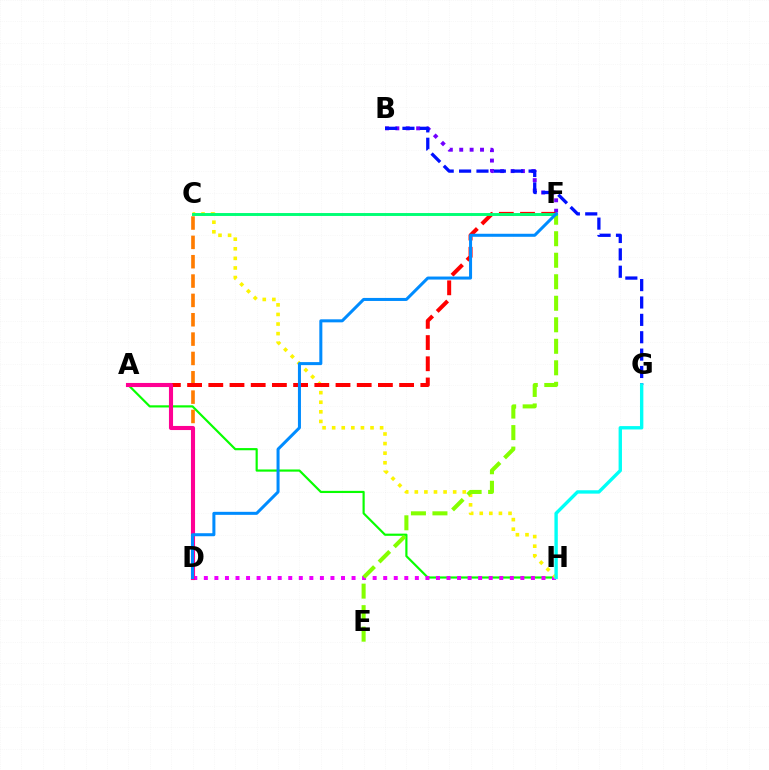{('B', 'F'): [{'color': '#7200ff', 'line_style': 'dotted', 'thickness': 2.82}], ('A', 'H'): [{'color': '#08ff00', 'line_style': 'solid', 'thickness': 1.57}], ('D', 'H'): [{'color': '#ee00ff', 'line_style': 'dotted', 'thickness': 2.87}], ('C', 'H'): [{'color': '#fcf500', 'line_style': 'dotted', 'thickness': 2.61}], ('C', 'D'): [{'color': '#ff7c00', 'line_style': 'dashed', 'thickness': 2.63}], ('A', 'F'): [{'color': '#ff0000', 'line_style': 'dashed', 'thickness': 2.88}], ('E', 'F'): [{'color': '#84ff00', 'line_style': 'dashed', 'thickness': 2.92}], ('C', 'F'): [{'color': '#00ff74', 'line_style': 'solid', 'thickness': 2.11}], ('A', 'D'): [{'color': '#ff0094', 'line_style': 'solid', 'thickness': 2.95}], ('B', 'G'): [{'color': '#0010ff', 'line_style': 'dashed', 'thickness': 2.36}], ('G', 'H'): [{'color': '#00fff6', 'line_style': 'solid', 'thickness': 2.43}], ('D', 'F'): [{'color': '#008cff', 'line_style': 'solid', 'thickness': 2.18}]}